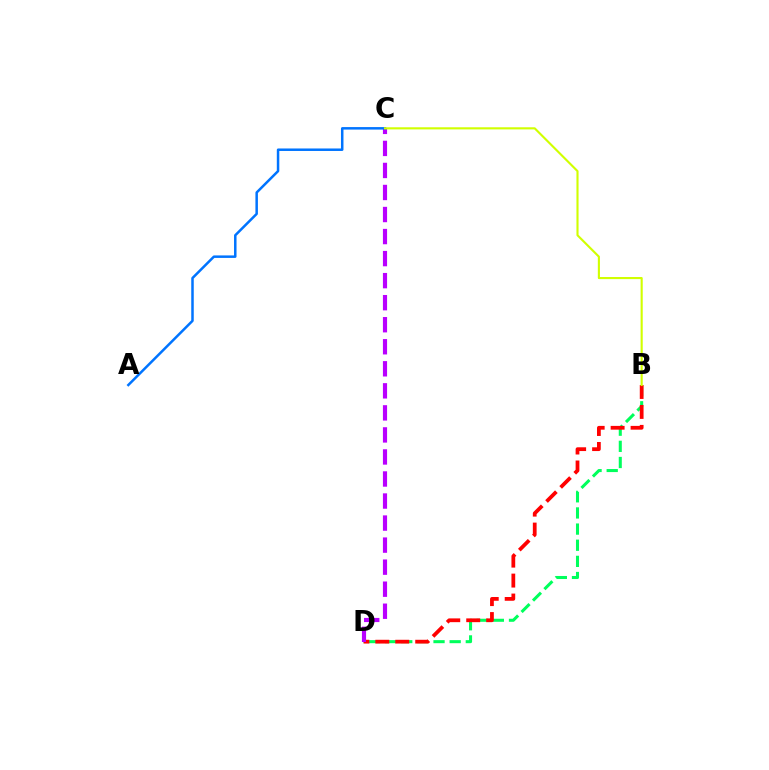{('B', 'D'): [{'color': '#00ff5c', 'line_style': 'dashed', 'thickness': 2.19}, {'color': '#ff0000', 'line_style': 'dashed', 'thickness': 2.71}], ('C', 'D'): [{'color': '#b900ff', 'line_style': 'dashed', 'thickness': 2.99}], ('A', 'C'): [{'color': '#0074ff', 'line_style': 'solid', 'thickness': 1.8}], ('B', 'C'): [{'color': '#d1ff00', 'line_style': 'solid', 'thickness': 1.53}]}